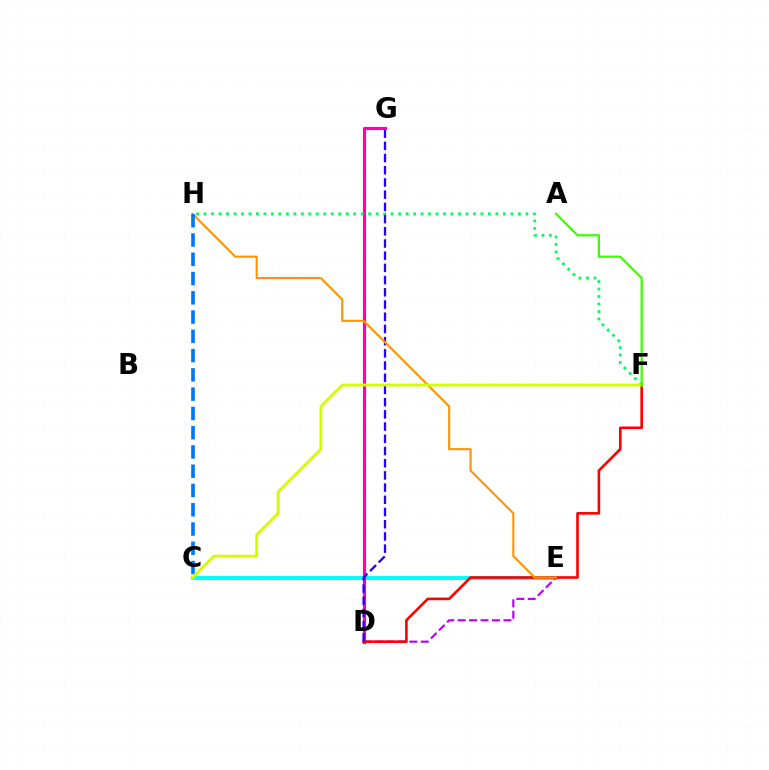{('C', 'E'): [{'color': '#00fff6', 'line_style': 'solid', 'thickness': 2.83}], ('D', 'G'): [{'color': '#ff00ac', 'line_style': 'solid', 'thickness': 2.26}, {'color': '#2500ff', 'line_style': 'dashed', 'thickness': 1.66}], ('D', 'E'): [{'color': '#b900ff', 'line_style': 'dashed', 'thickness': 1.55}], ('D', 'F'): [{'color': '#ff0000', 'line_style': 'solid', 'thickness': 1.89}], ('F', 'H'): [{'color': '#00ff5c', 'line_style': 'dotted', 'thickness': 2.03}], ('E', 'H'): [{'color': '#ff9400', 'line_style': 'solid', 'thickness': 1.51}], ('C', 'H'): [{'color': '#0074ff', 'line_style': 'dashed', 'thickness': 2.62}], ('C', 'F'): [{'color': '#d1ff00', 'line_style': 'solid', 'thickness': 2.06}], ('A', 'F'): [{'color': '#3dff00', 'line_style': 'solid', 'thickness': 1.62}]}